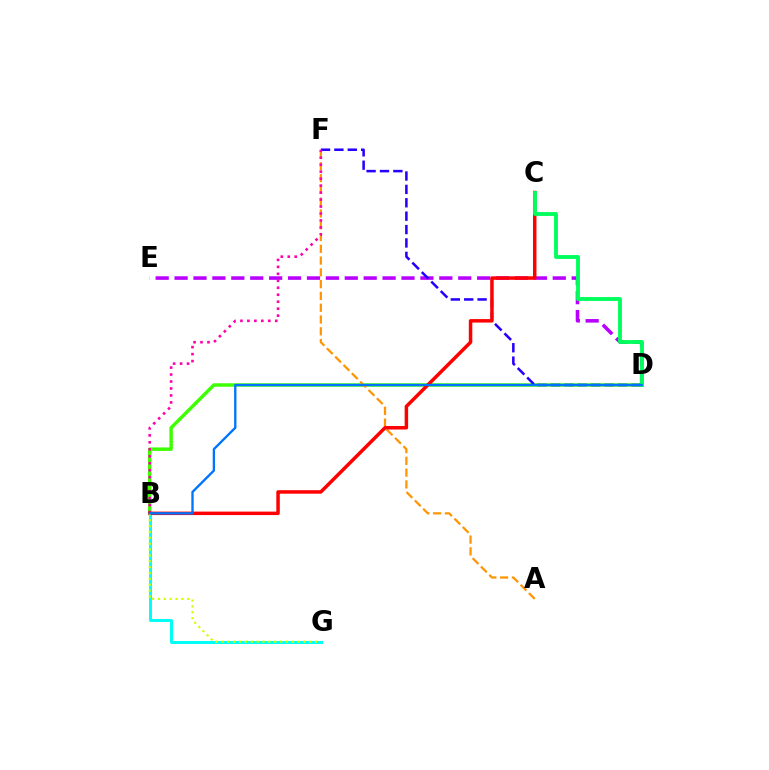{('B', 'D'): [{'color': '#3dff00', 'line_style': 'solid', 'thickness': 2.48}, {'color': '#0074ff', 'line_style': 'solid', 'thickness': 1.69}], ('D', 'E'): [{'color': '#b900ff', 'line_style': 'dashed', 'thickness': 2.57}], ('A', 'F'): [{'color': '#ff9400', 'line_style': 'dashed', 'thickness': 1.6}], ('D', 'F'): [{'color': '#2500ff', 'line_style': 'dashed', 'thickness': 1.82}], ('B', 'G'): [{'color': '#00fff6', 'line_style': 'solid', 'thickness': 2.15}, {'color': '#d1ff00', 'line_style': 'dotted', 'thickness': 1.59}], ('B', 'F'): [{'color': '#ff00ac', 'line_style': 'dotted', 'thickness': 1.89}], ('B', 'C'): [{'color': '#ff0000', 'line_style': 'solid', 'thickness': 2.51}], ('C', 'D'): [{'color': '#00ff5c', 'line_style': 'solid', 'thickness': 2.78}]}